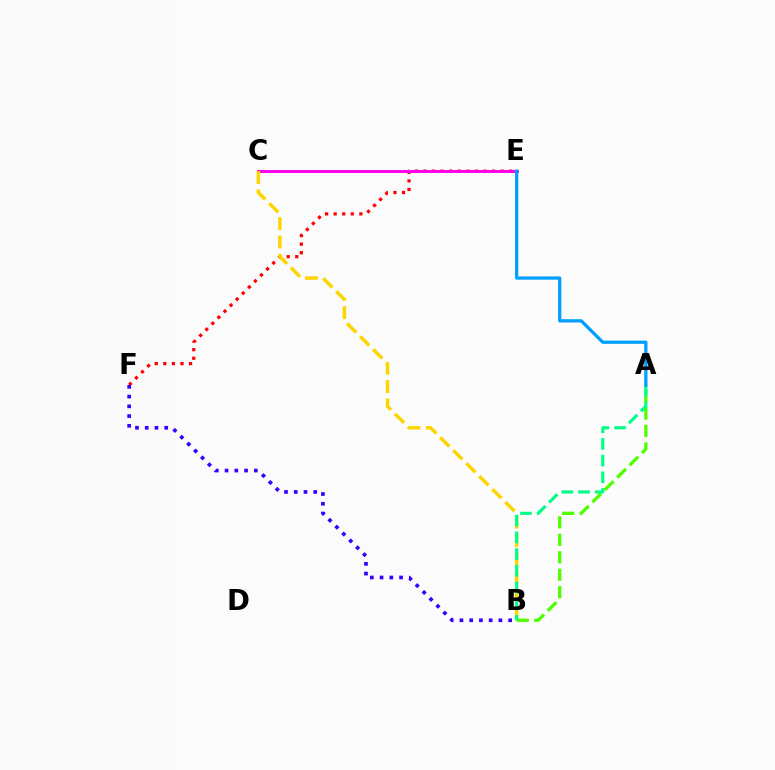{('A', 'B'): [{'color': '#4fff00', 'line_style': 'dashed', 'thickness': 2.37}, {'color': '#00ff86', 'line_style': 'dashed', 'thickness': 2.27}], ('E', 'F'): [{'color': '#ff0000', 'line_style': 'dotted', 'thickness': 2.33}], ('B', 'F'): [{'color': '#3700ff', 'line_style': 'dotted', 'thickness': 2.65}], ('C', 'E'): [{'color': '#ff00ed', 'line_style': 'solid', 'thickness': 2.13}], ('B', 'C'): [{'color': '#ffd500', 'line_style': 'dashed', 'thickness': 2.49}], ('A', 'E'): [{'color': '#009eff', 'line_style': 'solid', 'thickness': 2.34}]}